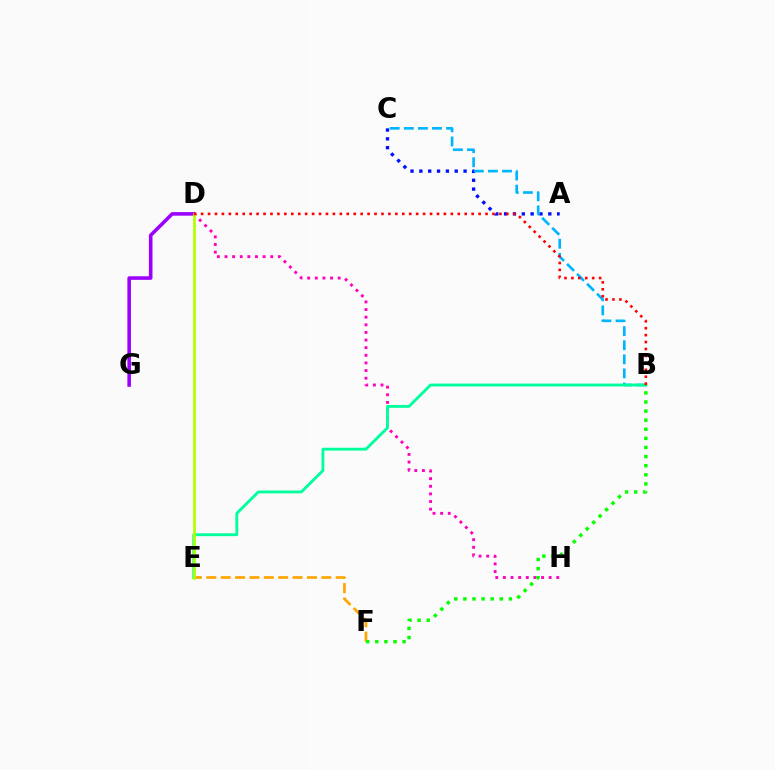{('E', 'F'): [{'color': '#ffa500', 'line_style': 'dashed', 'thickness': 1.95}], ('A', 'C'): [{'color': '#0010ff', 'line_style': 'dotted', 'thickness': 2.4}], ('D', 'G'): [{'color': '#9b00ff', 'line_style': 'solid', 'thickness': 2.58}], ('D', 'H'): [{'color': '#ff00bd', 'line_style': 'dotted', 'thickness': 2.07}], ('B', 'C'): [{'color': '#00b5ff', 'line_style': 'dashed', 'thickness': 1.91}], ('B', 'E'): [{'color': '#00ff9d', 'line_style': 'solid', 'thickness': 2.06}], ('D', 'E'): [{'color': '#b3ff00', 'line_style': 'solid', 'thickness': 1.98}], ('B', 'D'): [{'color': '#ff0000', 'line_style': 'dotted', 'thickness': 1.88}], ('B', 'F'): [{'color': '#08ff00', 'line_style': 'dotted', 'thickness': 2.47}]}